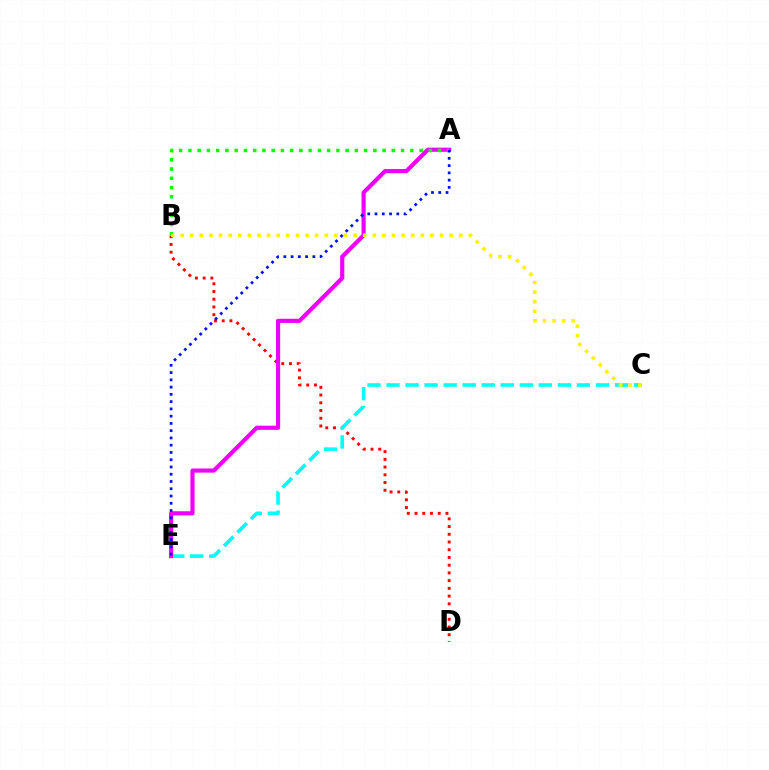{('B', 'D'): [{'color': '#ff0000', 'line_style': 'dotted', 'thickness': 2.1}], ('C', 'E'): [{'color': '#00fff6', 'line_style': 'dashed', 'thickness': 2.59}], ('A', 'E'): [{'color': '#ee00ff', 'line_style': 'solid', 'thickness': 2.99}, {'color': '#0010ff', 'line_style': 'dotted', 'thickness': 1.97}], ('A', 'B'): [{'color': '#08ff00', 'line_style': 'dotted', 'thickness': 2.51}], ('B', 'C'): [{'color': '#fcf500', 'line_style': 'dotted', 'thickness': 2.61}]}